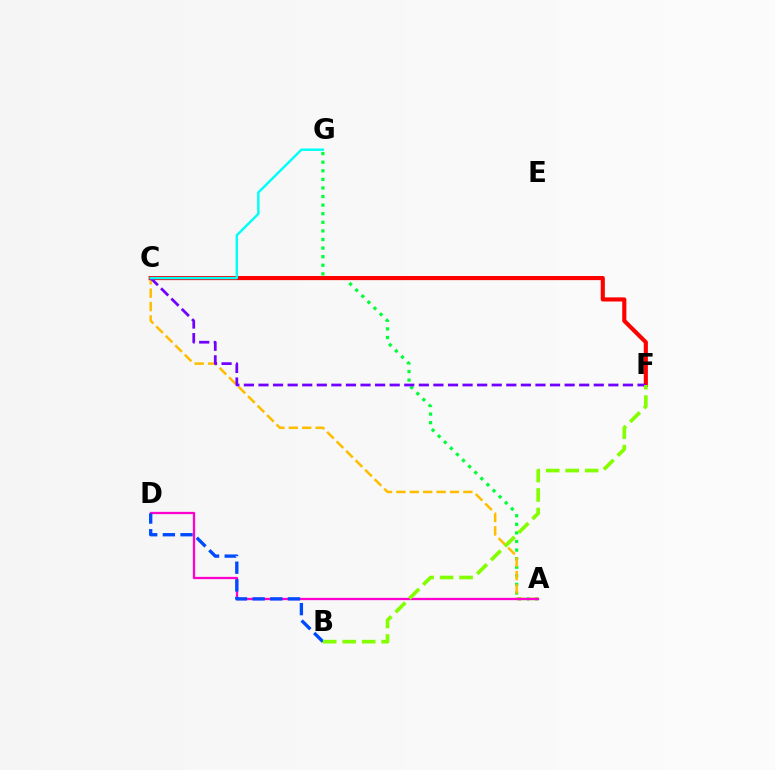{('A', 'G'): [{'color': '#00ff39', 'line_style': 'dotted', 'thickness': 2.33}], ('A', 'C'): [{'color': '#ffbd00', 'line_style': 'dashed', 'thickness': 1.82}], ('C', 'F'): [{'color': '#ff0000', 'line_style': 'solid', 'thickness': 2.97}, {'color': '#7200ff', 'line_style': 'dashed', 'thickness': 1.98}], ('A', 'D'): [{'color': '#ff00cf', 'line_style': 'solid', 'thickness': 1.65}], ('C', 'G'): [{'color': '#00fff6', 'line_style': 'solid', 'thickness': 1.75}], ('B', 'D'): [{'color': '#004bff', 'line_style': 'dashed', 'thickness': 2.4}], ('B', 'F'): [{'color': '#84ff00', 'line_style': 'dashed', 'thickness': 2.65}]}